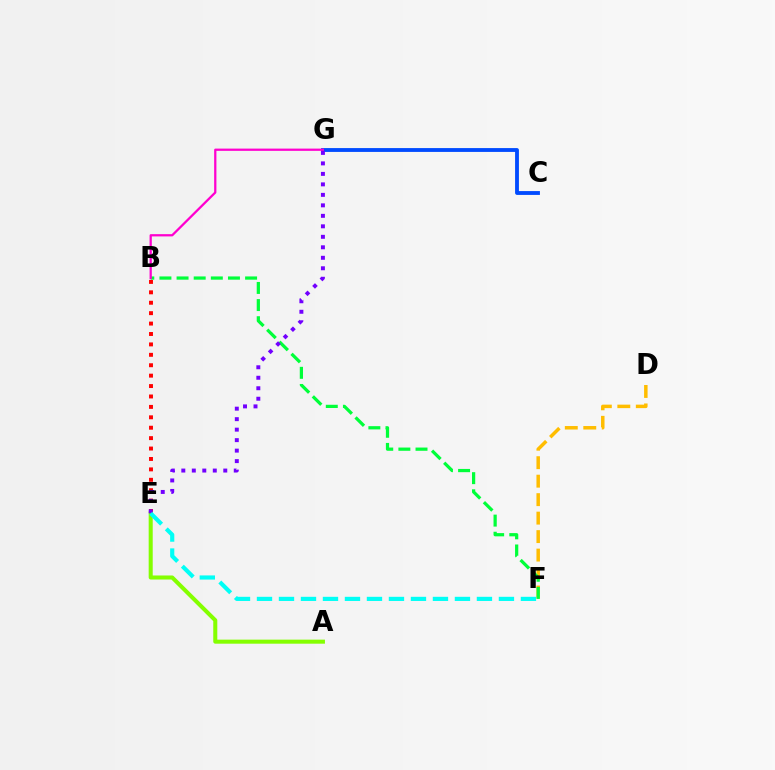{('D', 'F'): [{'color': '#ffbd00', 'line_style': 'dashed', 'thickness': 2.51}], ('C', 'G'): [{'color': '#004bff', 'line_style': 'solid', 'thickness': 2.76}], ('B', 'E'): [{'color': '#ff0000', 'line_style': 'dotted', 'thickness': 2.83}], ('A', 'E'): [{'color': '#84ff00', 'line_style': 'solid', 'thickness': 2.91}], ('B', 'F'): [{'color': '#00ff39', 'line_style': 'dashed', 'thickness': 2.33}], ('B', 'G'): [{'color': '#ff00cf', 'line_style': 'solid', 'thickness': 1.63}], ('E', 'G'): [{'color': '#7200ff', 'line_style': 'dotted', 'thickness': 2.85}], ('E', 'F'): [{'color': '#00fff6', 'line_style': 'dashed', 'thickness': 2.99}]}